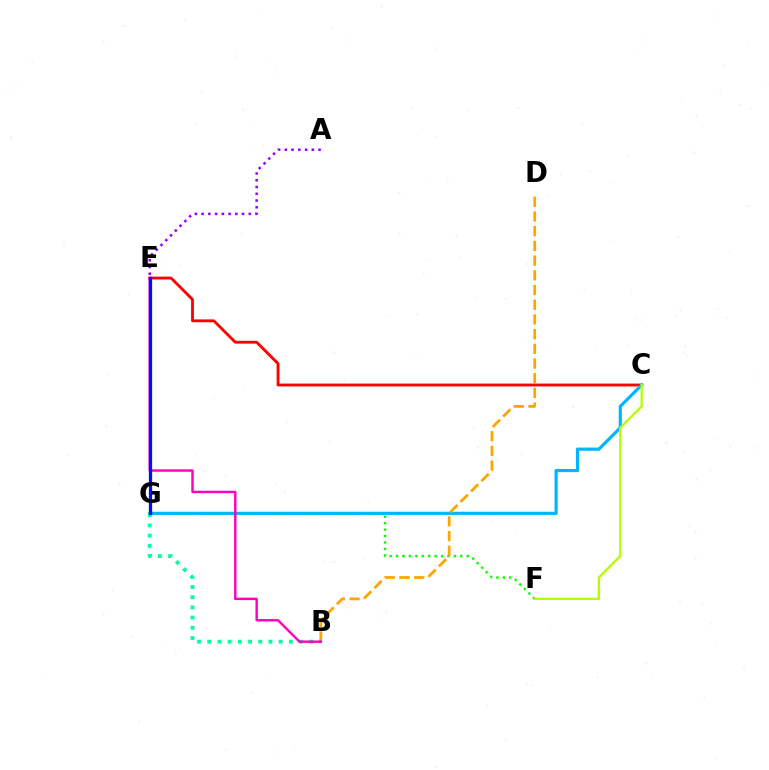{('F', 'G'): [{'color': '#08ff00', 'line_style': 'dotted', 'thickness': 1.75}], ('C', 'E'): [{'color': '#ff0000', 'line_style': 'solid', 'thickness': 2.05}], ('C', 'G'): [{'color': '#00b5ff', 'line_style': 'solid', 'thickness': 2.28}], ('B', 'D'): [{'color': '#ffa500', 'line_style': 'dashed', 'thickness': 2.0}], ('B', 'G'): [{'color': '#00ff9d', 'line_style': 'dotted', 'thickness': 2.77}], ('B', 'E'): [{'color': '#ff00bd', 'line_style': 'solid', 'thickness': 1.75}], ('C', 'F'): [{'color': '#b3ff00', 'line_style': 'solid', 'thickness': 1.66}], ('E', 'G'): [{'color': '#0010ff', 'line_style': 'solid', 'thickness': 2.33}], ('A', 'E'): [{'color': '#9b00ff', 'line_style': 'dotted', 'thickness': 1.83}]}